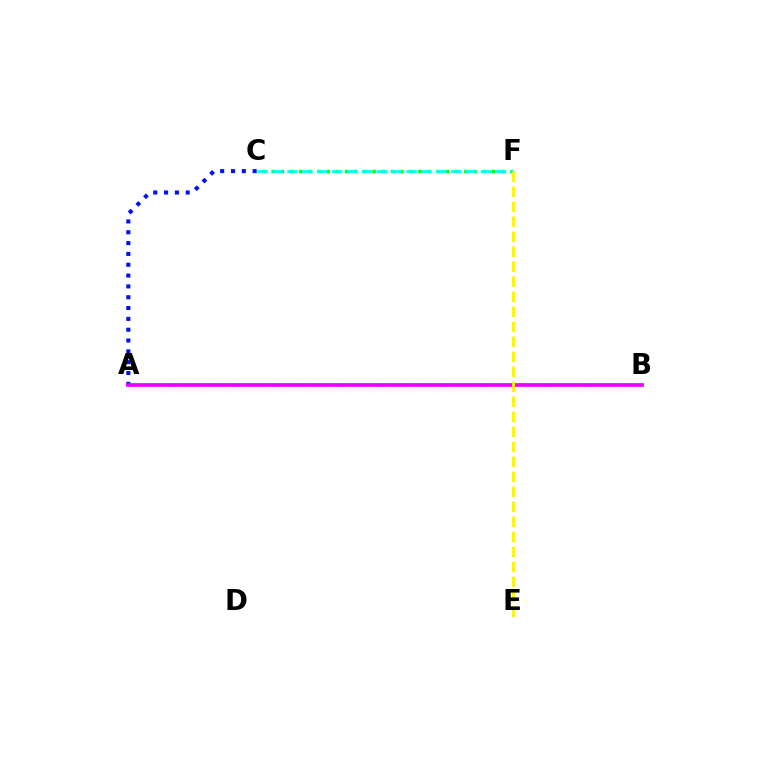{('A', 'B'): [{'color': '#ff0000', 'line_style': 'dashed', 'thickness': 1.77}, {'color': '#ee00ff', 'line_style': 'solid', 'thickness': 2.68}], ('A', 'C'): [{'color': '#0010ff', 'line_style': 'dotted', 'thickness': 2.94}], ('C', 'F'): [{'color': '#08ff00', 'line_style': 'dotted', 'thickness': 2.49}, {'color': '#00fff6', 'line_style': 'dashed', 'thickness': 2.02}], ('E', 'F'): [{'color': '#fcf500', 'line_style': 'dashed', 'thickness': 2.04}]}